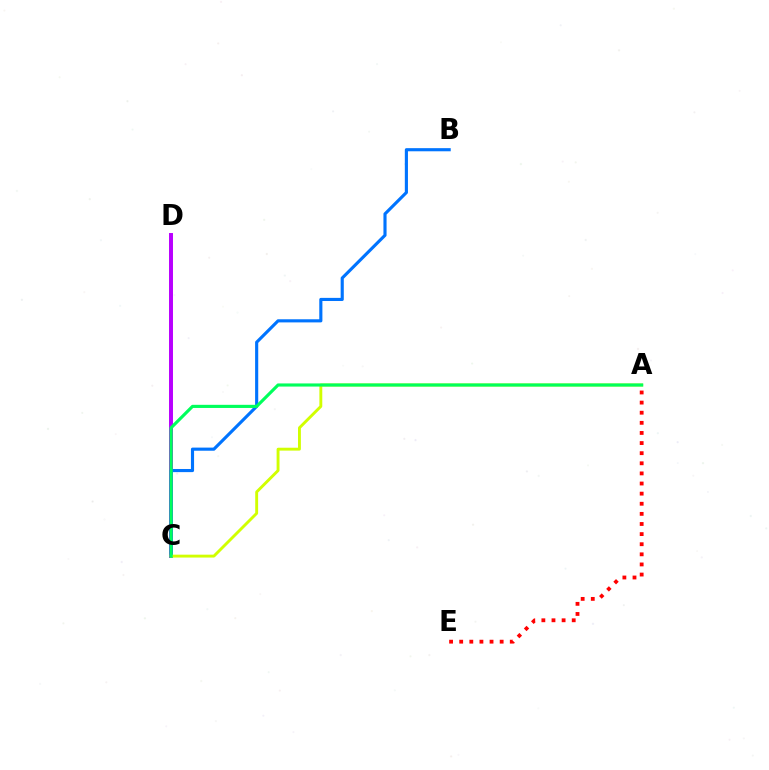{('C', 'D'): [{'color': '#b900ff', 'line_style': 'solid', 'thickness': 2.85}], ('B', 'C'): [{'color': '#0074ff', 'line_style': 'solid', 'thickness': 2.25}], ('A', 'C'): [{'color': '#d1ff00', 'line_style': 'solid', 'thickness': 2.08}, {'color': '#00ff5c', 'line_style': 'solid', 'thickness': 2.26}], ('A', 'E'): [{'color': '#ff0000', 'line_style': 'dotted', 'thickness': 2.75}]}